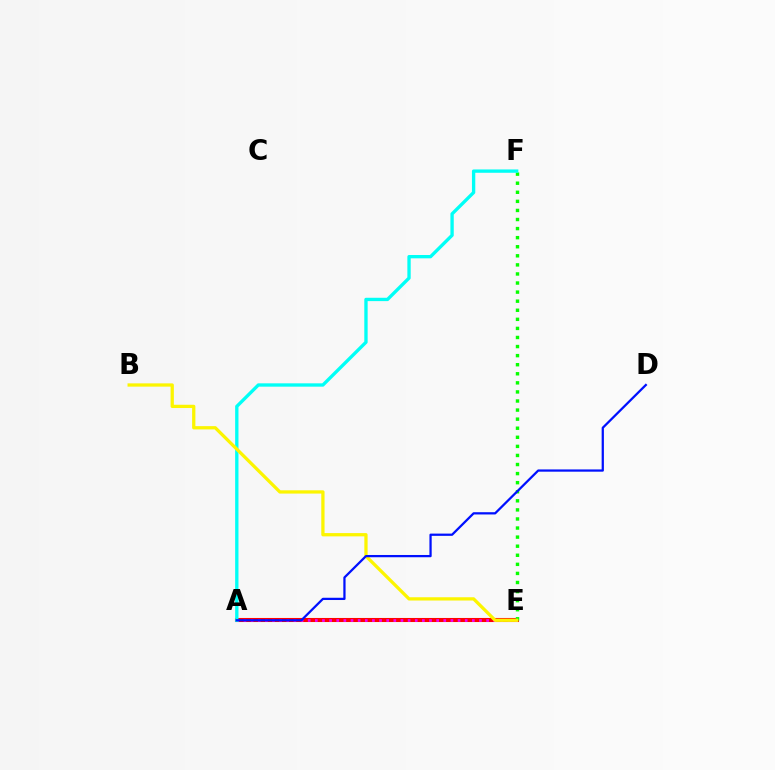{('A', 'E'): [{'color': '#ff0000', 'line_style': 'solid', 'thickness': 2.93}, {'color': '#ee00ff', 'line_style': 'dotted', 'thickness': 1.94}], ('E', 'F'): [{'color': '#08ff00', 'line_style': 'dotted', 'thickness': 2.47}], ('A', 'F'): [{'color': '#00fff6', 'line_style': 'solid', 'thickness': 2.4}], ('B', 'E'): [{'color': '#fcf500', 'line_style': 'solid', 'thickness': 2.36}], ('A', 'D'): [{'color': '#0010ff', 'line_style': 'solid', 'thickness': 1.62}]}